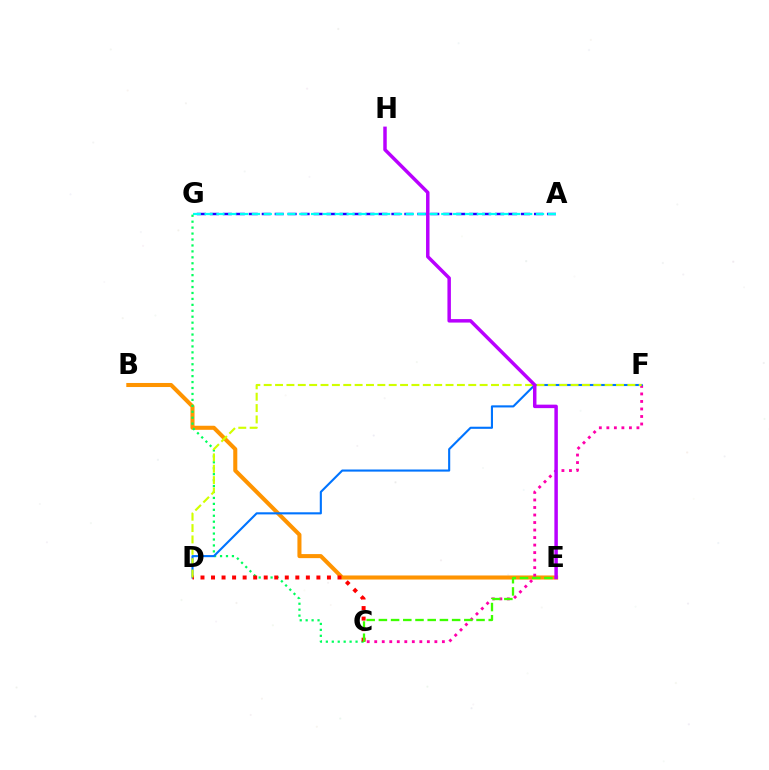{('A', 'G'): [{'color': '#2500ff', 'line_style': 'dashed', 'thickness': 1.76}, {'color': '#00fff6', 'line_style': 'dashed', 'thickness': 1.61}], ('B', 'E'): [{'color': '#ff9400', 'line_style': 'solid', 'thickness': 2.92}], ('C', 'F'): [{'color': '#ff00ac', 'line_style': 'dotted', 'thickness': 2.04}], ('C', 'G'): [{'color': '#00ff5c', 'line_style': 'dotted', 'thickness': 1.61}], ('D', 'F'): [{'color': '#0074ff', 'line_style': 'solid', 'thickness': 1.52}, {'color': '#d1ff00', 'line_style': 'dashed', 'thickness': 1.54}], ('C', 'D'): [{'color': '#ff0000', 'line_style': 'dotted', 'thickness': 2.86}], ('E', 'H'): [{'color': '#b900ff', 'line_style': 'solid', 'thickness': 2.5}], ('C', 'E'): [{'color': '#3dff00', 'line_style': 'dashed', 'thickness': 1.66}]}